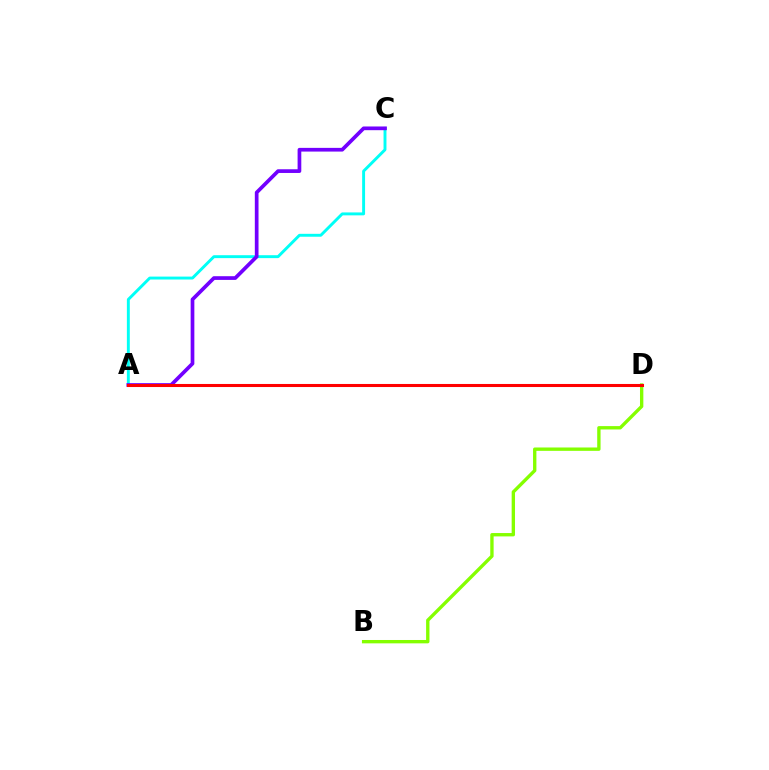{('A', 'C'): [{'color': '#00fff6', 'line_style': 'solid', 'thickness': 2.1}, {'color': '#7200ff', 'line_style': 'solid', 'thickness': 2.67}], ('B', 'D'): [{'color': '#84ff00', 'line_style': 'solid', 'thickness': 2.42}], ('A', 'D'): [{'color': '#ff0000', 'line_style': 'solid', 'thickness': 2.21}]}